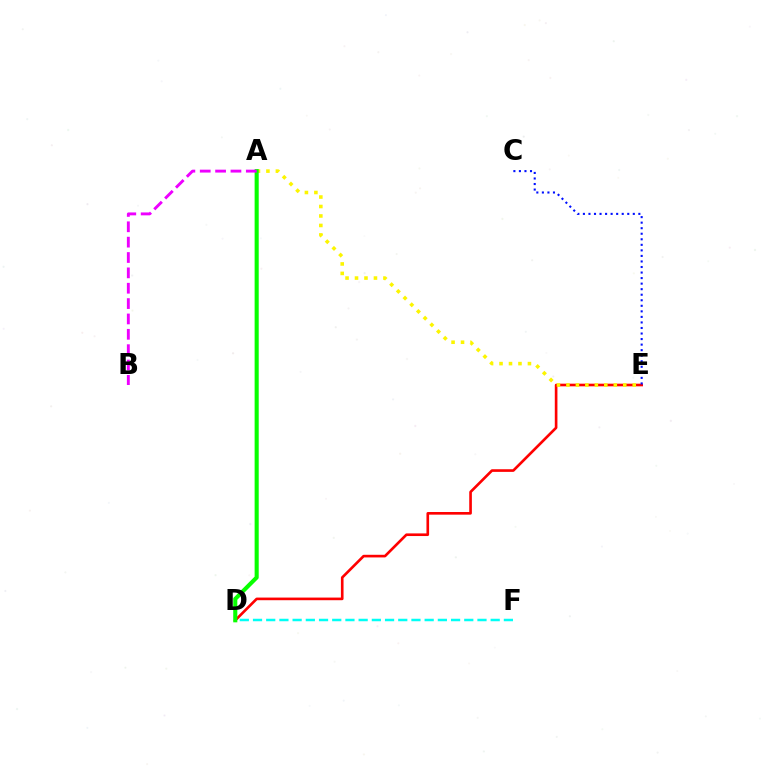{('D', 'F'): [{'color': '#00fff6', 'line_style': 'dashed', 'thickness': 1.79}], ('D', 'E'): [{'color': '#ff0000', 'line_style': 'solid', 'thickness': 1.9}], ('A', 'E'): [{'color': '#fcf500', 'line_style': 'dotted', 'thickness': 2.57}], ('A', 'D'): [{'color': '#08ff00', 'line_style': 'solid', 'thickness': 2.95}], ('A', 'B'): [{'color': '#ee00ff', 'line_style': 'dashed', 'thickness': 2.09}], ('C', 'E'): [{'color': '#0010ff', 'line_style': 'dotted', 'thickness': 1.51}]}